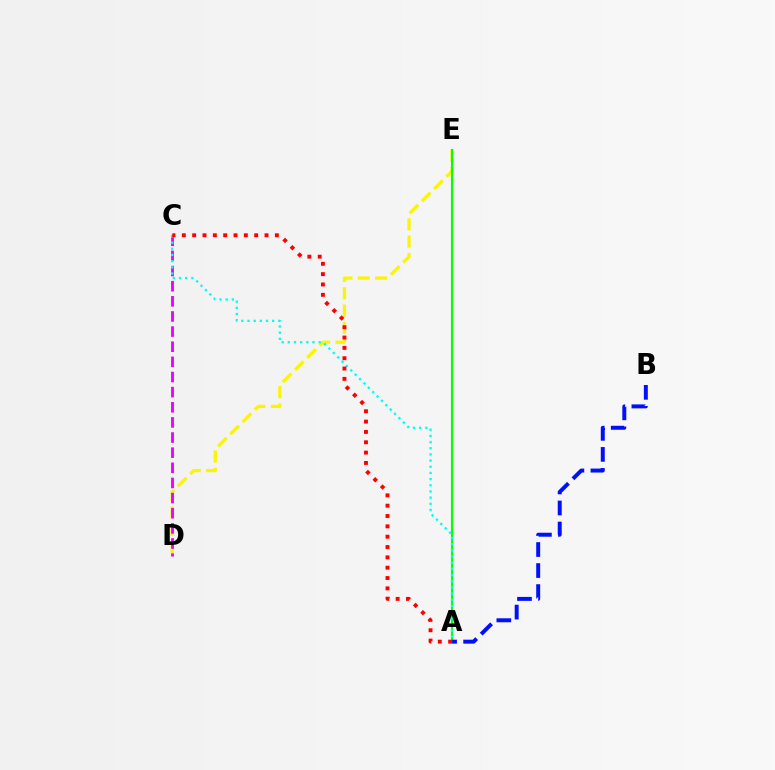{('D', 'E'): [{'color': '#fcf500', 'line_style': 'dashed', 'thickness': 2.35}], ('A', 'E'): [{'color': '#08ff00', 'line_style': 'solid', 'thickness': 1.54}], ('C', 'D'): [{'color': '#ee00ff', 'line_style': 'dashed', 'thickness': 2.06}], ('A', 'B'): [{'color': '#0010ff', 'line_style': 'dashed', 'thickness': 2.86}], ('A', 'C'): [{'color': '#00fff6', 'line_style': 'dotted', 'thickness': 1.68}, {'color': '#ff0000', 'line_style': 'dotted', 'thickness': 2.81}]}